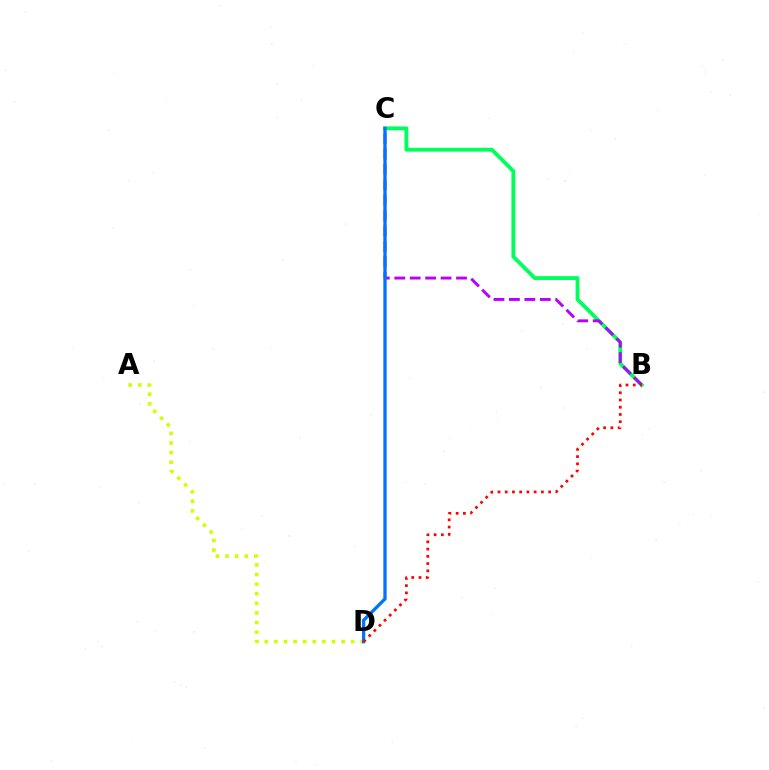{('B', 'C'): [{'color': '#00ff5c', 'line_style': 'solid', 'thickness': 2.77}, {'color': '#b900ff', 'line_style': 'dashed', 'thickness': 2.1}], ('A', 'D'): [{'color': '#d1ff00', 'line_style': 'dotted', 'thickness': 2.61}], ('C', 'D'): [{'color': '#0074ff', 'line_style': 'solid', 'thickness': 2.38}], ('B', 'D'): [{'color': '#ff0000', 'line_style': 'dotted', 'thickness': 1.97}]}